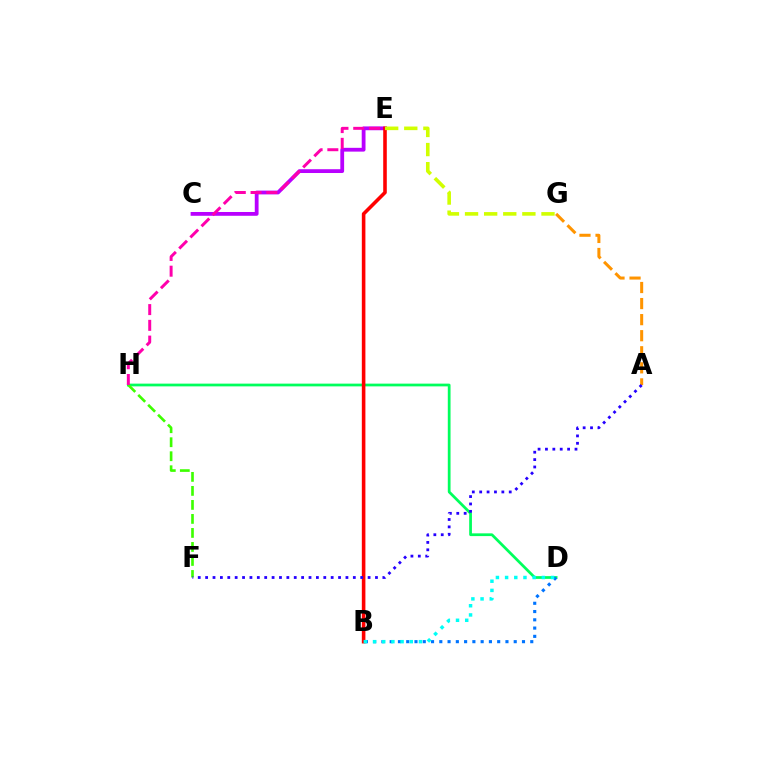{('A', 'G'): [{'color': '#ff9400', 'line_style': 'dashed', 'thickness': 2.18}], ('C', 'E'): [{'color': '#b900ff', 'line_style': 'solid', 'thickness': 2.73}], ('D', 'H'): [{'color': '#00ff5c', 'line_style': 'solid', 'thickness': 1.98}], ('B', 'D'): [{'color': '#0074ff', 'line_style': 'dotted', 'thickness': 2.25}, {'color': '#00fff6', 'line_style': 'dotted', 'thickness': 2.5}], ('B', 'E'): [{'color': '#ff0000', 'line_style': 'solid', 'thickness': 2.58}], ('F', 'H'): [{'color': '#3dff00', 'line_style': 'dashed', 'thickness': 1.9}], ('E', 'H'): [{'color': '#ff00ac', 'line_style': 'dashed', 'thickness': 2.14}], ('A', 'F'): [{'color': '#2500ff', 'line_style': 'dotted', 'thickness': 2.01}], ('E', 'G'): [{'color': '#d1ff00', 'line_style': 'dashed', 'thickness': 2.6}]}